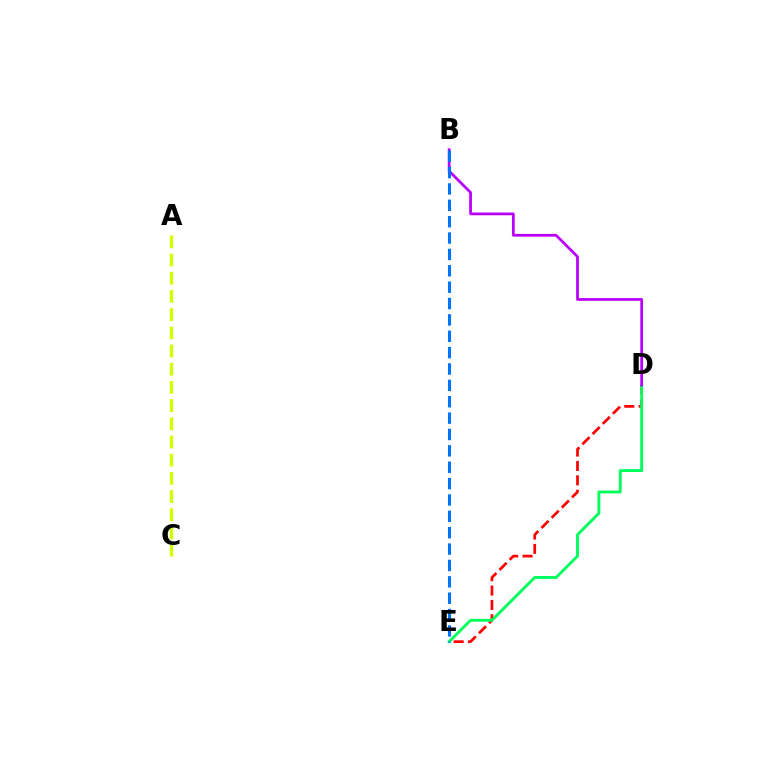{('D', 'E'): [{'color': '#ff0000', 'line_style': 'dashed', 'thickness': 1.95}, {'color': '#00ff5c', 'line_style': 'solid', 'thickness': 2.08}], ('B', 'D'): [{'color': '#b900ff', 'line_style': 'solid', 'thickness': 1.98}], ('B', 'E'): [{'color': '#0074ff', 'line_style': 'dashed', 'thickness': 2.22}], ('A', 'C'): [{'color': '#d1ff00', 'line_style': 'dashed', 'thickness': 2.47}]}